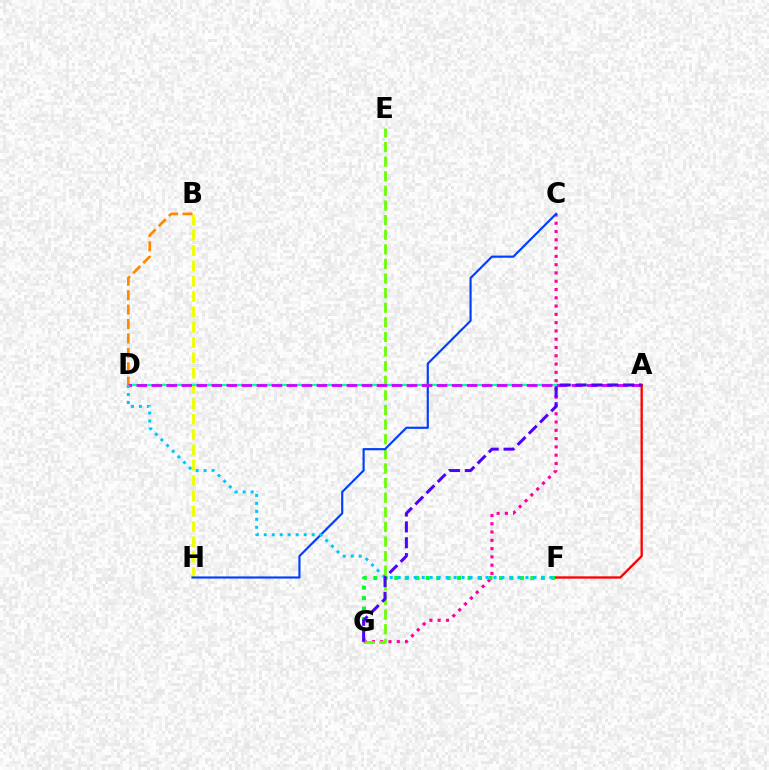{('C', 'G'): [{'color': '#ff00a0', 'line_style': 'dotted', 'thickness': 2.25}], ('E', 'G'): [{'color': '#66ff00', 'line_style': 'dashed', 'thickness': 1.98}], ('B', 'H'): [{'color': '#eeff00', 'line_style': 'dashed', 'thickness': 2.08}], ('F', 'G'): [{'color': '#00ff27', 'line_style': 'dotted', 'thickness': 2.85}], ('C', 'H'): [{'color': '#003fff', 'line_style': 'solid', 'thickness': 1.55}], ('A', 'D'): [{'color': '#00ffaf', 'line_style': 'solid', 'thickness': 1.61}, {'color': '#d600ff', 'line_style': 'dashed', 'thickness': 2.04}], ('B', 'D'): [{'color': '#ff8800', 'line_style': 'dashed', 'thickness': 1.96}], ('A', 'F'): [{'color': '#ff0000', 'line_style': 'solid', 'thickness': 1.68}], ('D', 'F'): [{'color': '#00c7ff', 'line_style': 'dotted', 'thickness': 2.17}], ('A', 'G'): [{'color': '#4f00ff', 'line_style': 'dashed', 'thickness': 2.16}]}